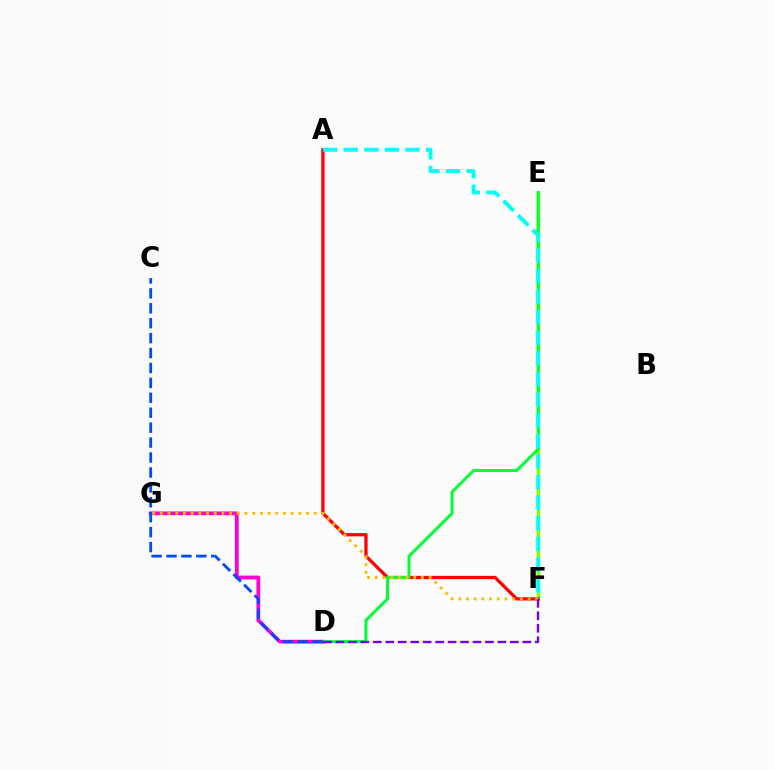{('E', 'F'): [{'color': '#84ff00', 'line_style': 'solid', 'thickness': 2.48}], ('A', 'F'): [{'color': '#ff0000', 'line_style': 'solid', 'thickness': 2.35}, {'color': '#00fff6', 'line_style': 'dashed', 'thickness': 2.8}], ('D', 'G'): [{'color': '#ff00cf', 'line_style': 'solid', 'thickness': 2.72}], ('D', 'E'): [{'color': '#00ff39', 'line_style': 'solid', 'thickness': 2.15}], ('F', 'G'): [{'color': '#ffbd00', 'line_style': 'dotted', 'thickness': 2.09}], ('D', 'F'): [{'color': '#7200ff', 'line_style': 'dashed', 'thickness': 1.69}], ('C', 'D'): [{'color': '#004bff', 'line_style': 'dashed', 'thickness': 2.03}]}